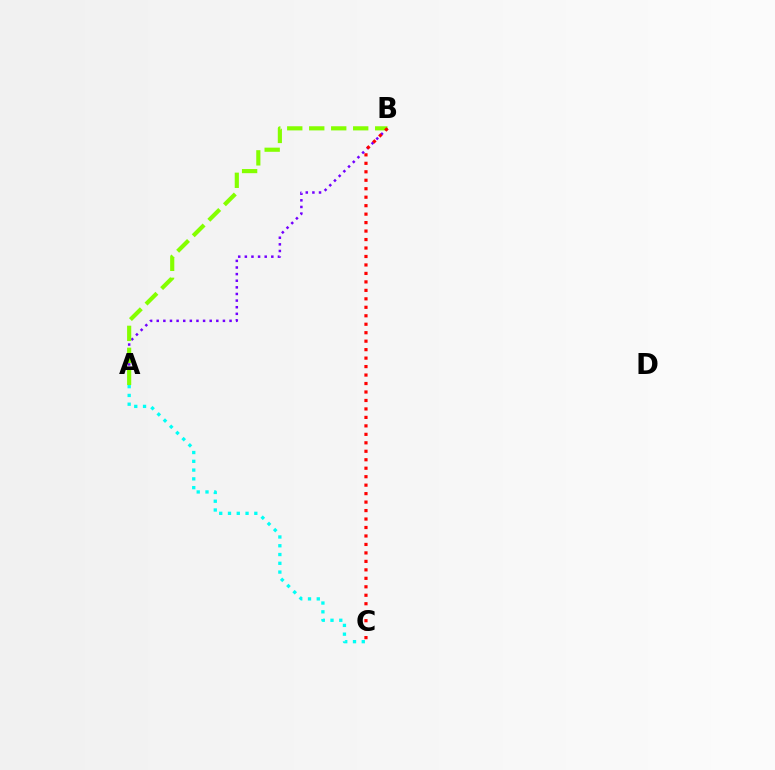{('A', 'B'): [{'color': '#7200ff', 'line_style': 'dotted', 'thickness': 1.8}, {'color': '#84ff00', 'line_style': 'dashed', 'thickness': 2.99}], ('B', 'C'): [{'color': '#ff0000', 'line_style': 'dotted', 'thickness': 2.3}], ('A', 'C'): [{'color': '#00fff6', 'line_style': 'dotted', 'thickness': 2.38}]}